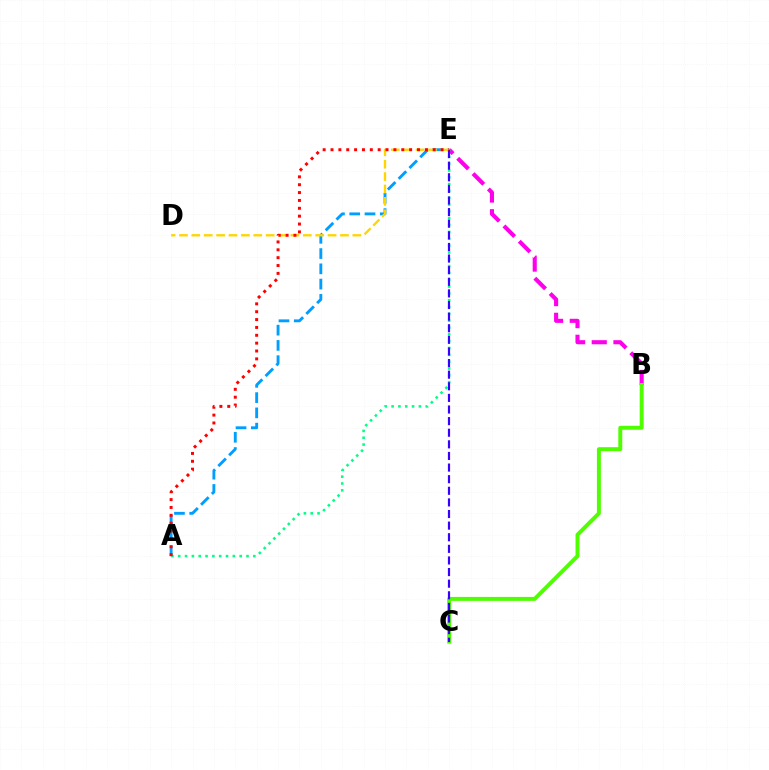{('A', 'E'): [{'color': '#009eff', 'line_style': 'dashed', 'thickness': 2.07}, {'color': '#00ff86', 'line_style': 'dotted', 'thickness': 1.86}, {'color': '#ff0000', 'line_style': 'dotted', 'thickness': 2.14}], ('D', 'E'): [{'color': '#ffd500', 'line_style': 'dashed', 'thickness': 1.68}], ('B', 'E'): [{'color': '#ff00ed', 'line_style': 'dashed', 'thickness': 2.95}], ('B', 'C'): [{'color': '#4fff00', 'line_style': 'solid', 'thickness': 2.85}], ('C', 'E'): [{'color': '#3700ff', 'line_style': 'dashed', 'thickness': 1.58}]}